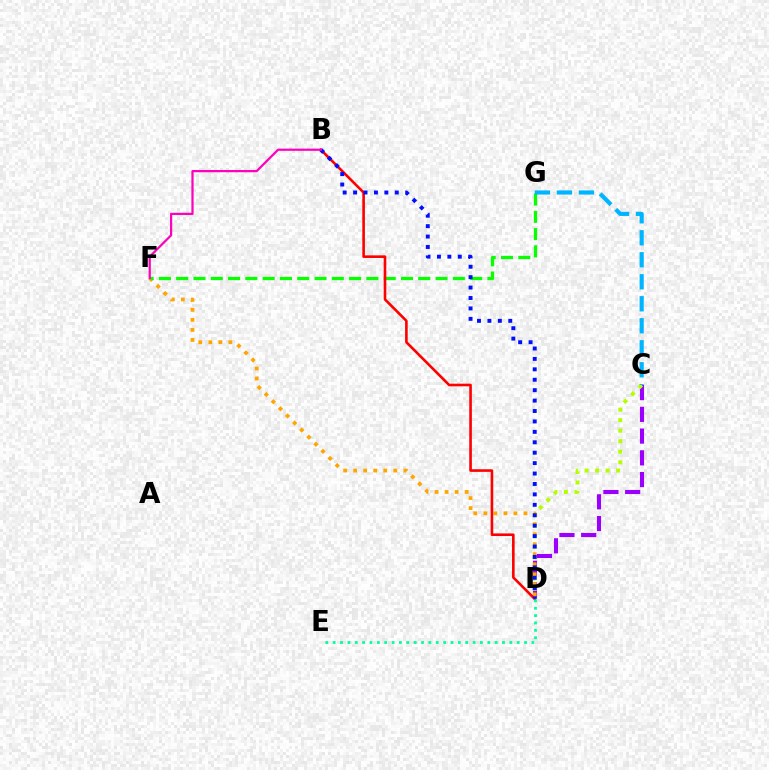{('C', 'D'): [{'color': '#9b00ff', 'line_style': 'dashed', 'thickness': 2.95}, {'color': '#b3ff00', 'line_style': 'dotted', 'thickness': 2.86}], ('D', 'F'): [{'color': '#ffa500', 'line_style': 'dotted', 'thickness': 2.72}], ('F', 'G'): [{'color': '#08ff00', 'line_style': 'dashed', 'thickness': 2.35}], ('B', 'D'): [{'color': '#ff0000', 'line_style': 'solid', 'thickness': 1.88}, {'color': '#0010ff', 'line_style': 'dotted', 'thickness': 2.83}], ('D', 'E'): [{'color': '#00ff9d', 'line_style': 'dotted', 'thickness': 2.0}], ('B', 'F'): [{'color': '#ff00bd', 'line_style': 'solid', 'thickness': 1.61}], ('C', 'G'): [{'color': '#00b5ff', 'line_style': 'dashed', 'thickness': 2.99}]}